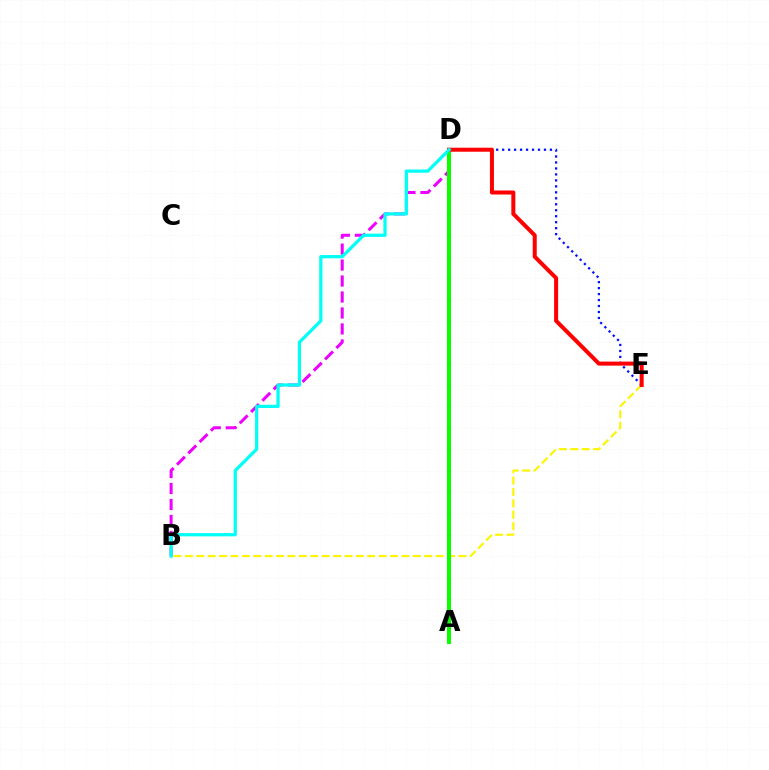{('B', 'D'): [{'color': '#ee00ff', 'line_style': 'dashed', 'thickness': 2.17}, {'color': '#00fff6', 'line_style': 'solid', 'thickness': 2.33}], ('D', 'E'): [{'color': '#0010ff', 'line_style': 'dotted', 'thickness': 1.62}, {'color': '#ff0000', 'line_style': 'solid', 'thickness': 2.89}], ('B', 'E'): [{'color': '#fcf500', 'line_style': 'dashed', 'thickness': 1.55}], ('A', 'D'): [{'color': '#08ff00', 'line_style': 'solid', 'thickness': 2.91}]}